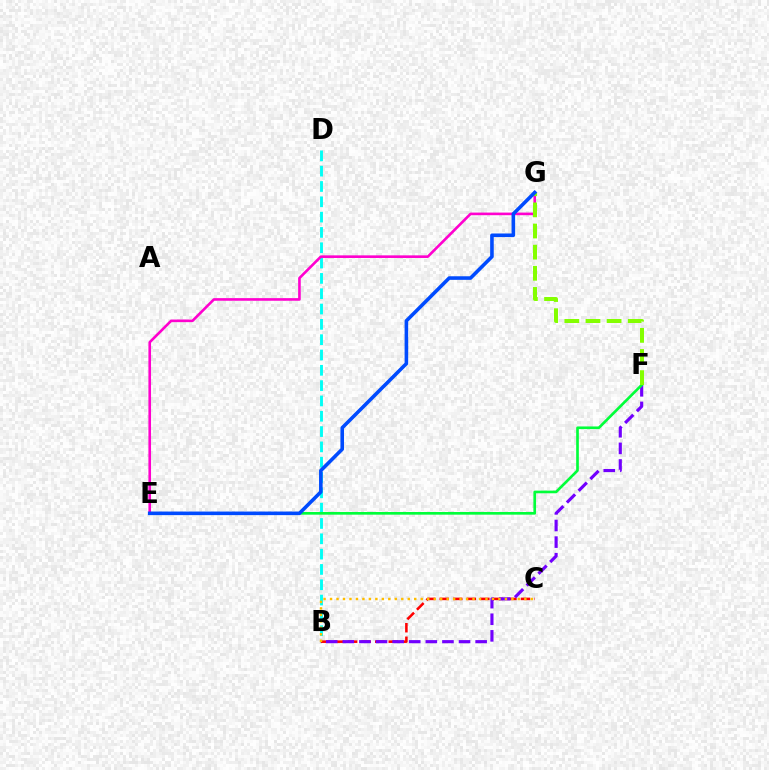{('B', 'D'): [{'color': '#00fff6', 'line_style': 'dashed', 'thickness': 2.08}], ('B', 'C'): [{'color': '#ff0000', 'line_style': 'dashed', 'thickness': 1.84}, {'color': '#ffbd00', 'line_style': 'dotted', 'thickness': 1.76}], ('E', 'G'): [{'color': '#ff00cf', 'line_style': 'solid', 'thickness': 1.89}, {'color': '#004bff', 'line_style': 'solid', 'thickness': 2.58}], ('B', 'F'): [{'color': '#7200ff', 'line_style': 'dashed', 'thickness': 2.26}], ('E', 'F'): [{'color': '#00ff39', 'line_style': 'solid', 'thickness': 1.91}], ('F', 'G'): [{'color': '#84ff00', 'line_style': 'dashed', 'thickness': 2.87}]}